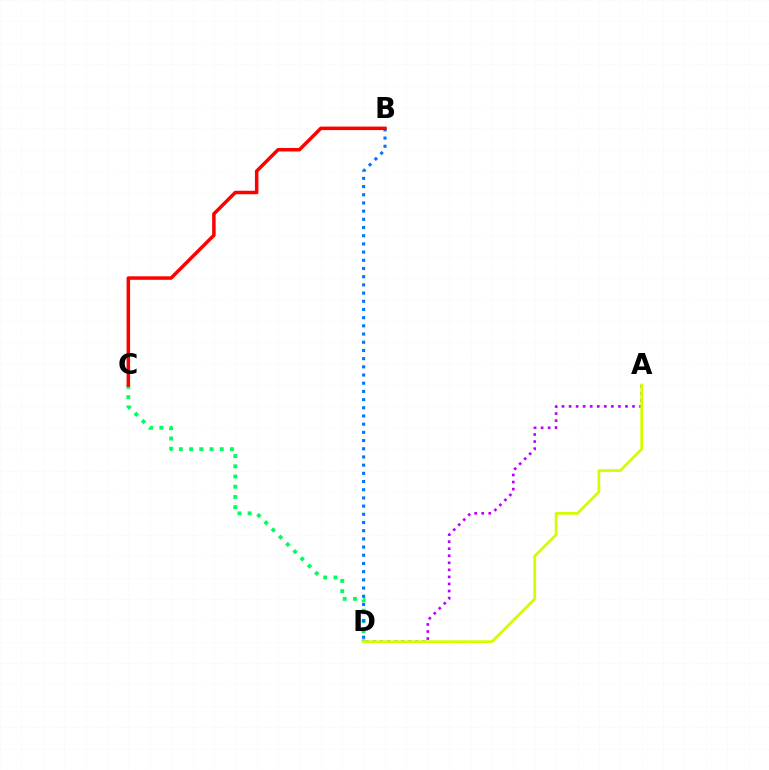{('A', 'D'): [{'color': '#b900ff', 'line_style': 'dotted', 'thickness': 1.92}, {'color': '#d1ff00', 'line_style': 'solid', 'thickness': 1.99}], ('C', 'D'): [{'color': '#00ff5c', 'line_style': 'dotted', 'thickness': 2.78}], ('B', 'D'): [{'color': '#0074ff', 'line_style': 'dotted', 'thickness': 2.23}], ('B', 'C'): [{'color': '#ff0000', 'line_style': 'solid', 'thickness': 2.52}]}